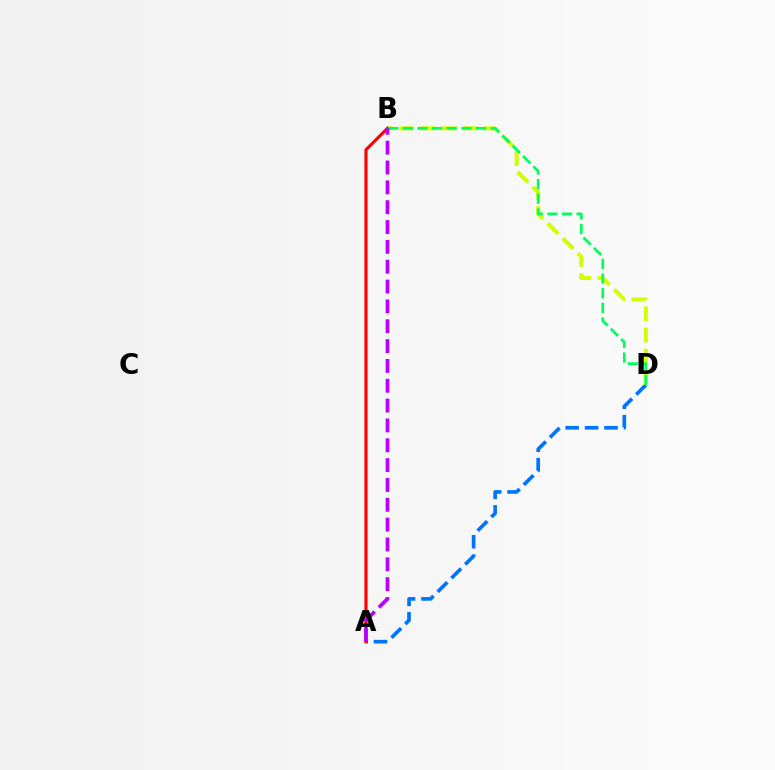{('A', 'D'): [{'color': '#0074ff', 'line_style': 'dashed', 'thickness': 2.64}], ('B', 'D'): [{'color': '#d1ff00', 'line_style': 'dashed', 'thickness': 2.89}, {'color': '#00ff5c', 'line_style': 'dashed', 'thickness': 1.99}], ('A', 'B'): [{'color': '#ff0000', 'line_style': 'solid', 'thickness': 2.24}, {'color': '#b900ff', 'line_style': 'dashed', 'thickness': 2.7}]}